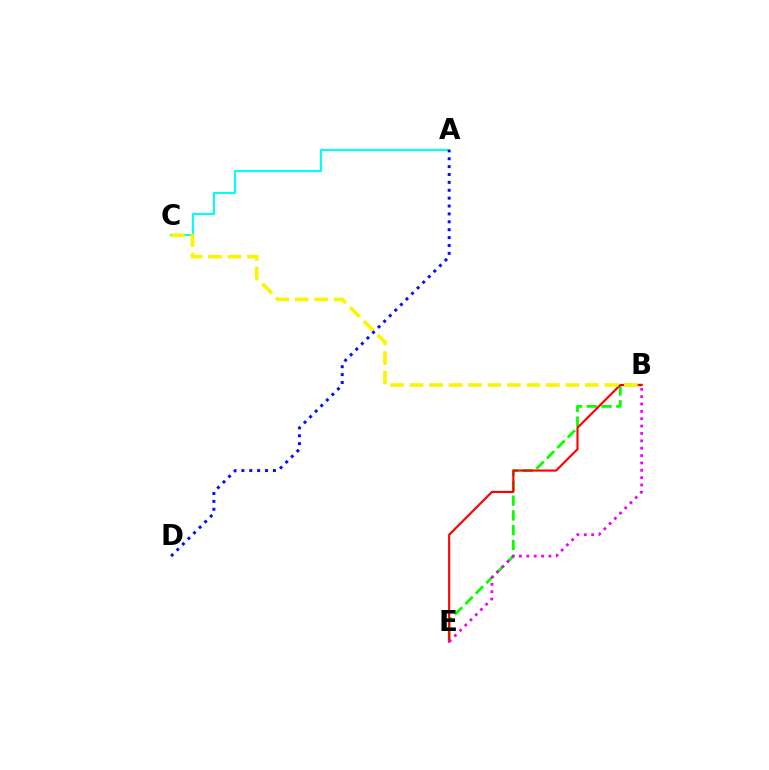{('B', 'E'): [{'color': '#08ff00', 'line_style': 'dashed', 'thickness': 2.01}, {'color': '#ff0000', 'line_style': 'solid', 'thickness': 1.55}, {'color': '#ee00ff', 'line_style': 'dotted', 'thickness': 2.0}], ('A', 'C'): [{'color': '#00fff6', 'line_style': 'solid', 'thickness': 1.53}], ('B', 'C'): [{'color': '#fcf500', 'line_style': 'dashed', 'thickness': 2.65}], ('A', 'D'): [{'color': '#0010ff', 'line_style': 'dotted', 'thickness': 2.14}]}